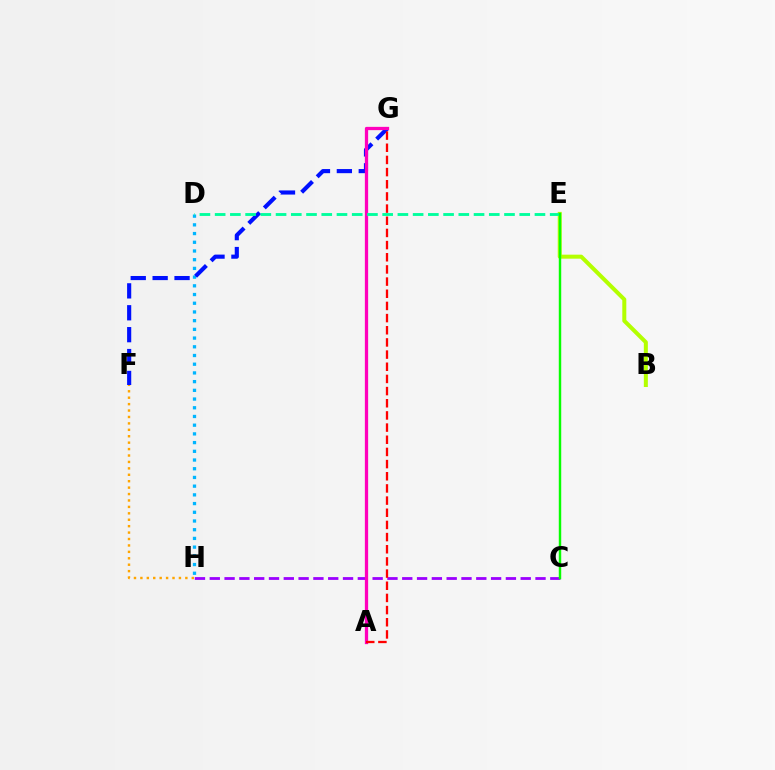{('C', 'H'): [{'color': '#9b00ff', 'line_style': 'dashed', 'thickness': 2.01}], ('D', 'H'): [{'color': '#00b5ff', 'line_style': 'dotted', 'thickness': 2.37}], ('B', 'E'): [{'color': '#b3ff00', 'line_style': 'solid', 'thickness': 2.89}], ('F', 'G'): [{'color': '#0010ff', 'line_style': 'dashed', 'thickness': 2.97}], ('A', 'G'): [{'color': '#ff00bd', 'line_style': 'solid', 'thickness': 2.36}, {'color': '#ff0000', 'line_style': 'dashed', 'thickness': 1.65}], ('F', 'H'): [{'color': '#ffa500', 'line_style': 'dotted', 'thickness': 1.75}], ('D', 'E'): [{'color': '#00ff9d', 'line_style': 'dashed', 'thickness': 2.07}], ('C', 'E'): [{'color': '#08ff00', 'line_style': 'solid', 'thickness': 1.76}]}